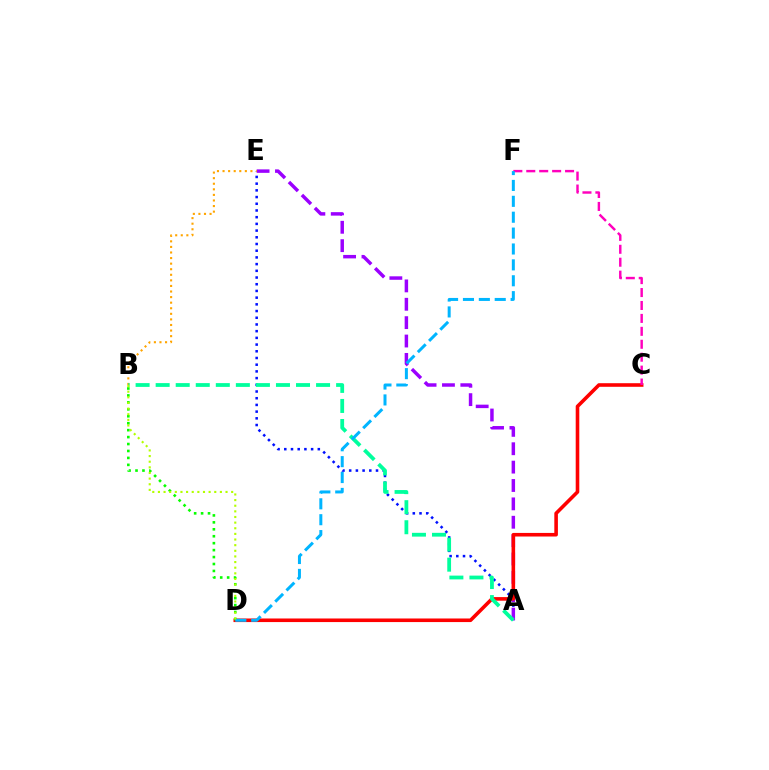{('A', 'E'): [{'color': '#0010ff', 'line_style': 'dotted', 'thickness': 1.82}, {'color': '#9b00ff', 'line_style': 'dashed', 'thickness': 2.5}], ('B', 'E'): [{'color': '#ffa500', 'line_style': 'dotted', 'thickness': 1.51}], ('C', 'D'): [{'color': '#ff0000', 'line_style': 'solid', 'thickness': 2.58}], ('C', 'F'): [{'color': '#ff00bd', 'line_style': 'dashed', 'thickness': 1.76}], ('B', 'D'): [{'color': '#08ff00', 'line_style': 'dotted', 'thickness': 1.89}, {'color': '#b3ff00', 'line_style': 'dotted', 'thickness': 1.53}], ('A', 'B'): [{'color': '#00ff9d', 'line_style': 'dashed', 'thickness': 2.72}], ('D', 'F'): [{'color': '#00b5ff', 'line_style': 'dashed', 'thickness': 2.16}]}